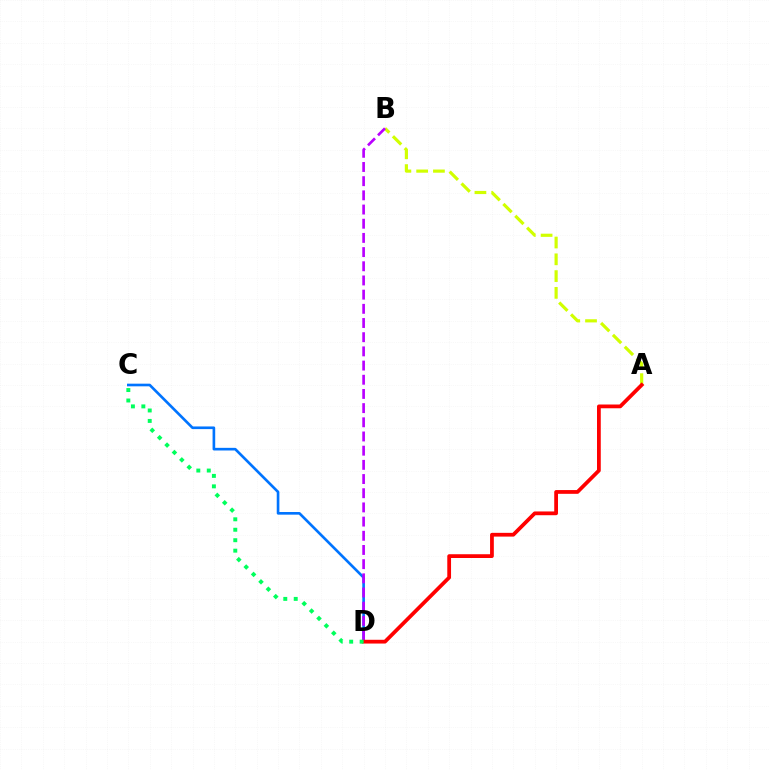{('A', 'B'): [{'color': '#d1ff00', 'line_style': 'dashed', 'thickness': 2.28}], ('C', 'D'): [{'color': '#0074ff', 'line_style': 'solid', 'thickness': 1.91}, {'color': '#00ff5c', 'line_style': 'dotted', 'thickness': 2.84}], ('B', 'D'): [{'color': '#b900ff', 'line_style': 'dashed', 'thickness': 1.93}], ('A', 'D'): [{'color': '#ff0000', 'line_style': 'solid', 'thickness': 2.71}]}